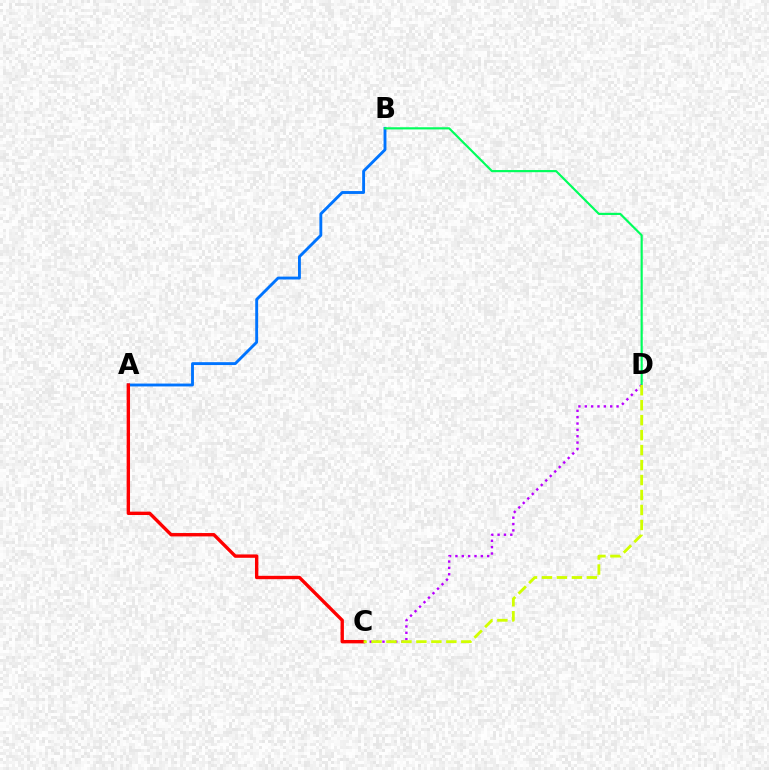{('A', 'B'): [{'color': '#0074ff', 'line_style': 'solid', 'thickness': 2.07}], ('B', 'D'): [{'color': '#00ff5c', 'line_style': 'solid', 'thickness': 1.56}], ('C', 'D'): [{'color': '#b900ff', 'line_style': 'dotted', 'thickness': 1.73}, {'color': '#d1ff00', 'line_style': 'dashed', 'thickness': 2.03}], ('A', 'C'): [{'color': '#ff0000', 'line_style': 'solid', 'thickness': 2.43}]}